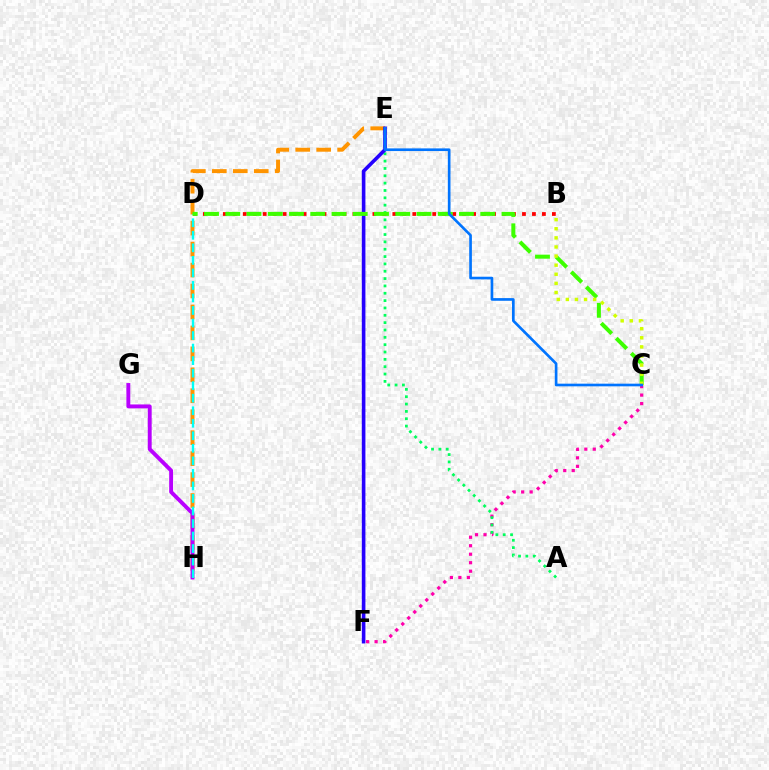{('C', 'F'): [{'color': '#ff00ac', 'line_style': 'dotted', 'thickness': 2.31}], ('E', 'H'): [{'color': '#ff9400', 'line_style': 'dashed', 'thickness': 2.85}], ('B', 'D'): [{'color': '#ff0000', 'line_style': 'dotted', 'thickness': 2.71}], ('A', 'E'): [{'color': '#00ff5c', 'line_style': 'dotted', 'thickness': 1.99}], ('G', 'H'): [{'color': '#b900ff', 'line_style': 'solid', 'thickness': 2.81}], ('E', 'F'): [{'color': '#2500ff', 'line_style': 'solid', 'thickness': 2.6}], ('D', 'H'): [{'color': '#00fff6', 'line_style': 'dashed', 'thickness': 1.7}], ('C', 'D'): [{'color': '#3dff00', 'line_style': 'dashed', 'thickness': 2.89}], ('B', 'C'): [{'color': '#d1ff00', 'line_style': 'dotted', 'thickness': 2.47}], ('C', 'E'): [{'color': '#0074ff', 'line_style': 'solid', 'thickness': 1.92}]}